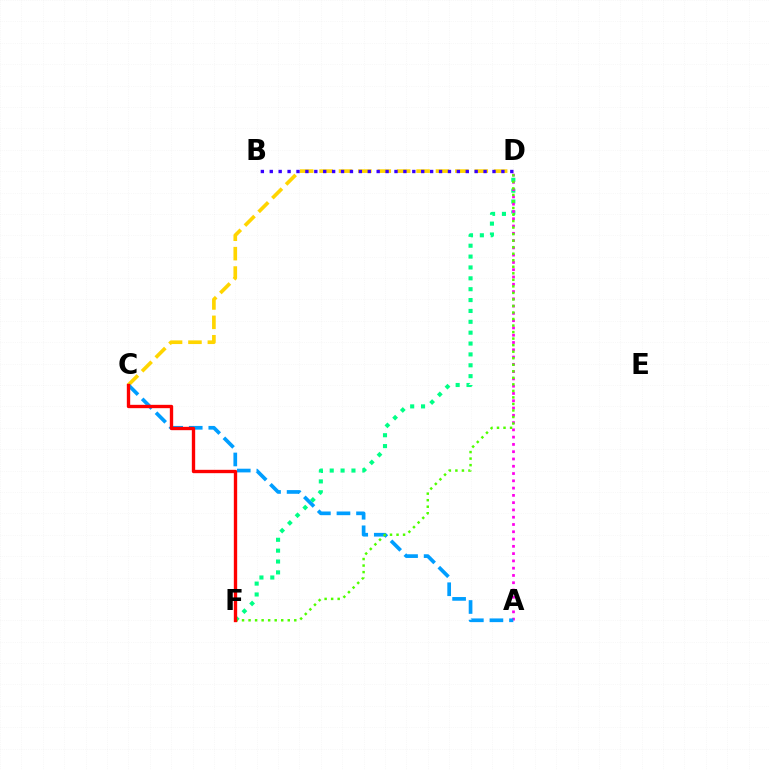{('D', 'F'): [{'color': '#00ff86', 'line_style': 'dotted', 'thickness': 2.95}, {'color': '#4fff00', 'line_style': 'dotted', 'thickness': 1.77}], ('C', 'D'): [{'color': '#ffd500', 'line_style': 'dashed', 'thickness': 2.63}], ('A', 'D'): [{'color': '#ff00ed', 'line_style': 'dotted', 'thickness': 1.98}], ('B', 'D'): [{'color': '#3700ff', 'line_style': 'dotted', 'thickness': 2.42}], ('A', 'C'): [{'color': '#009eff', 'line_style': 'dashed', 'thickness': 2.66}], ('C', 'F'): [{'color': '#ff0000', 'line_style': 'solid', 'thickness': 2.41}]}